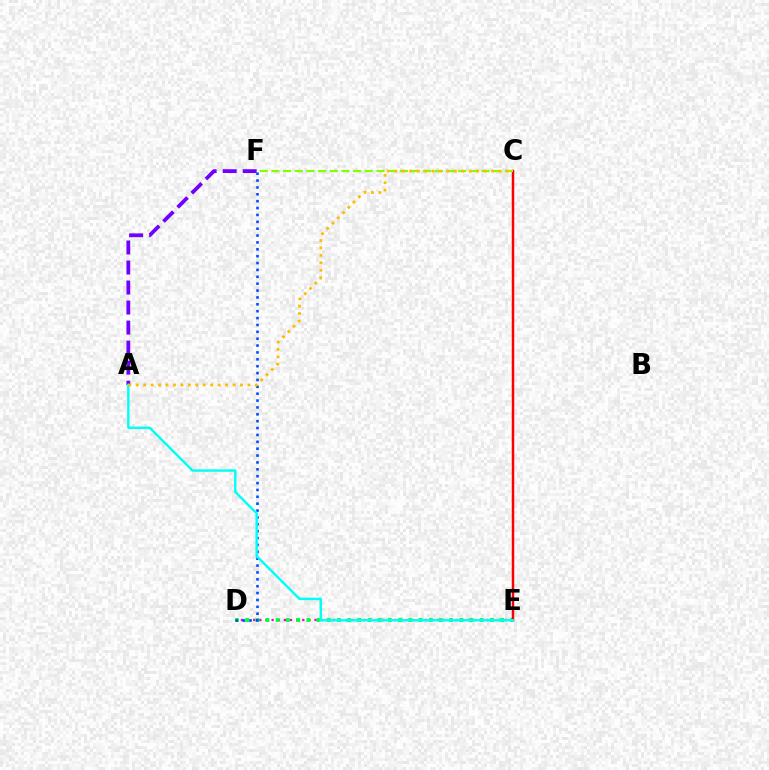{('A', 'F'): [{'color': '#7200ff', 'line_style': 'dashed', 'thickness': 2.72}], ('D', 'E'): [{'color': '#ff00cf', 'line_style': 'dotted', 'thickness': 1.67}, {'color': '#00ff39', 'line_style': 'dotted', 'thickness': 2.77}], ('C', 'E'): [{'color': '#ff0000', 'line_style': 'solid', 'thickness': 1.78}], ('D', 'F'): [{'color': '#004bff', 'line_style': 'dotted', 'thickness': 1.87}], ('A', 'E'): [{'color': '#00fff6', 'line_style': 'solid', 'thickness': 1.73}], ('C', 'F'): [{'color': '#84ff00', 'line_style': 'dashed', 'thickness': 1.59}], ('A', 'C'): [{'color': '#ffbd00', 'line_style': 'dotted', 'thickness': 2.02}]}